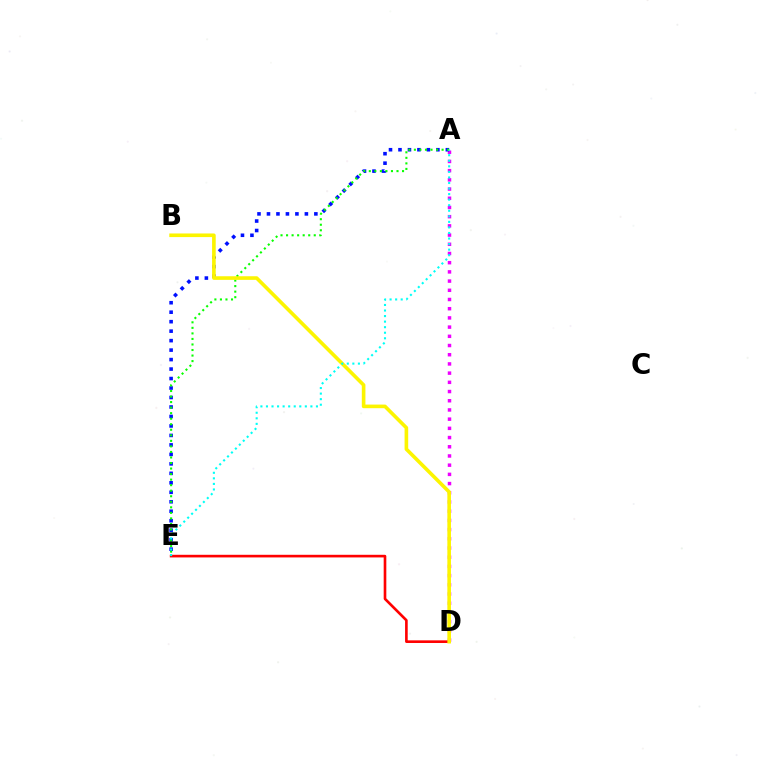{('A', 'D'): [{'color': '#ee00ff', 'line_style': 'dotted', 'thickness': 2.5}], ('A', 'E'): [{'color': '#0010ff', 'line_style': 'dotted', 'thickness': 2.58}, {'color': '#08ff00', 'line_style': 'dotted', 'thickness': 1.5}, {'color': '#00fff6', 'line_style': 'dotted', 'thickness': 1.51}], ('D', 'E'): [{'color': '#ff0000', 'line_style': 'solid', 'thickness': 1.9}], ('B', 'D'): [{'color': '#fcf500', 'line_style': 'solid', 'thickness': 2.61}]}